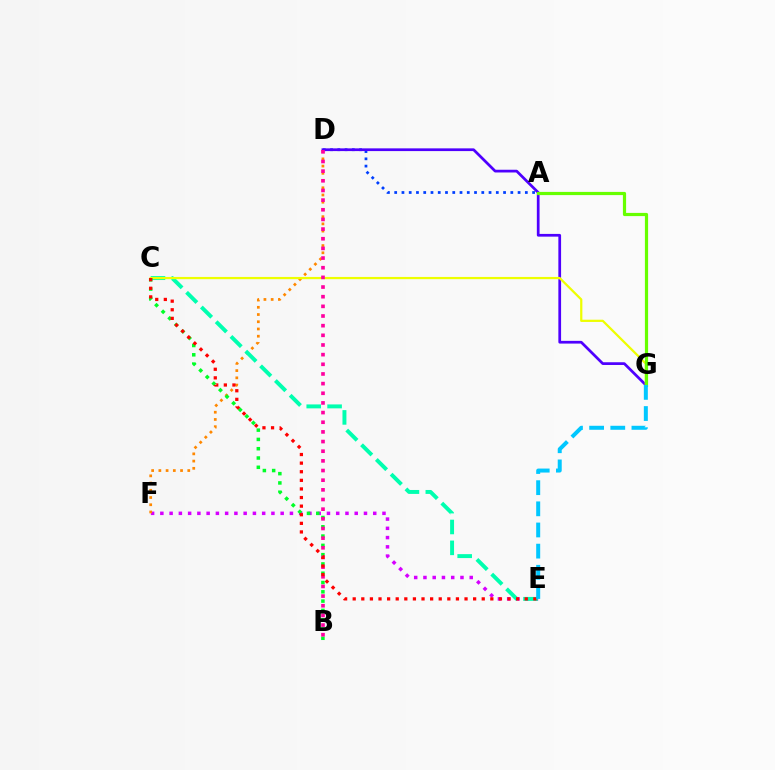{('E', 'F'): [{'color': '#d600ff', 'line_style': 'dotted', 'thickness': 2.51}], ('D', 'F'): [{'color': '#ff8800', 'line_style': 'dotted', 'thickness': 1.96}], ('A', 'D'): [{'color': '#003fff', 'line_style': 'dotted', 'thickness': 1.97}], ('C', 'E'): [{'color': '#00ffaf', 'line_style': 'dashed', 'thickness': 2.83}, {'color': '#ff0000', 'line_style': 'dotted', 'thickness': 2.34}], ('D', 'G'): [{'color': '#4f00ff', 'line_style': 'solid', 'thickness': 1.96}], ('C', 'G'): [{'color': '#eeff00', 'line_style': 'solid', 'thickness': 1.61}], ('A', 'G'): [{'color': '#66ff00', 'line_style': 'solid', 'thickness': 2.3}], ('B', 'C'): [{'color': '#00ff27', 'line_style': 'dotted', 'thickness': 2.52}], ('B', 'D'): [{'color': '#ff00a0', 'line_style': 'dotted', 'thickness': 2.62}], ('E', 'G'): [{'color': '#00c7ff', 'line_style': 'dashed', 'thickness': 2.87}]}